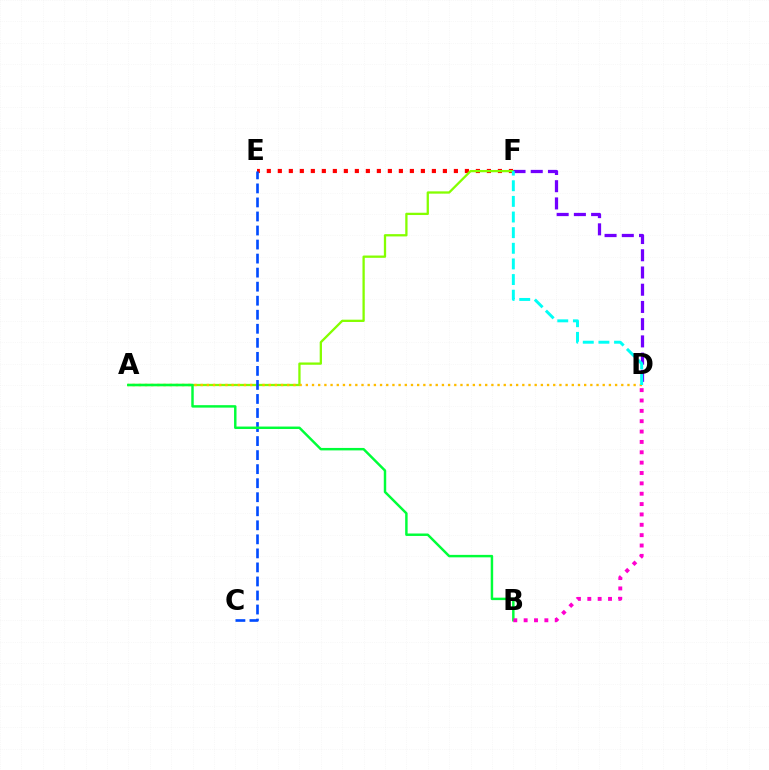{('E', 'F'): [{'color': '#ff0000', 'line_style': 'dotted', 'thickness': 2.99}], ('A', 'F'): [{'color': '#84ff00', 'line_style': 'solid', 'thickness': 1.65}], ('A', 'D'): [{'color': '#ffbd00', 'line_style': 'dotted', 'thickness': 1.68}], ('C', 'E'): [{'color': '#004bff', 'line_style': 'dashed', 'thickness': 1.91}], ('D', 'F'): [{'color': '#7200ff', 'line_style': 'dashed', 'thickness': 2.34}, {'color': '#00fff6', 'line_style': 'dashed', 'thickness': 2.12}], ('A', 'B'): [{'color': '#00ff39', 'line_style': 'solid', 'thickness': 1.77}], ('B', 'D'): [{'color': '#ff00cf', 'line_style': 'dotted', 'thickness': 2.81}]}